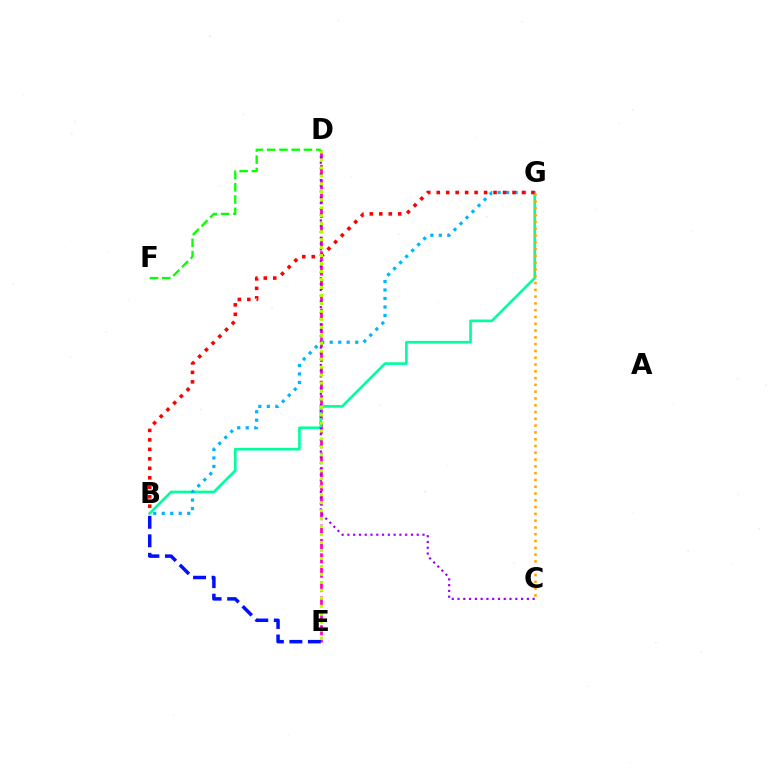{('D', 'E'): [{'color': '#ff00bd', 'line_style': 'dashed', 'thickness': 1.95}, {'color': '#b3ff00', 'line_style': 'dotted', 'thickness': 2.17}], ('B', 'G'): [{'color': '#00ff9d', 'line_style': 'solid', 'thickness': 1.92}, {'color': '#00b5ff', 'line_style': 'dotted', 'thickness': 2.31}, {'color': '#ff0000', 'line_style': 'dotted', 'thickness': 2.57}], ('C', 'D'): [{'color': '#9b00ff', 'line_style': 'dotted', 'thickness': 1.57}], ('B', 'E'): [{'color': '#0010ff', 'line_style': 'dashed', 'thickness': 2.51}], ('D', 'F'): [{'color': '#08ff00', 'line_style': 'dashed', 'thickness': 1.66}], ('C', 'G'): [{'color': '#ffa500', 'line_style': 'dotted', 'thickness': 1.84}]}